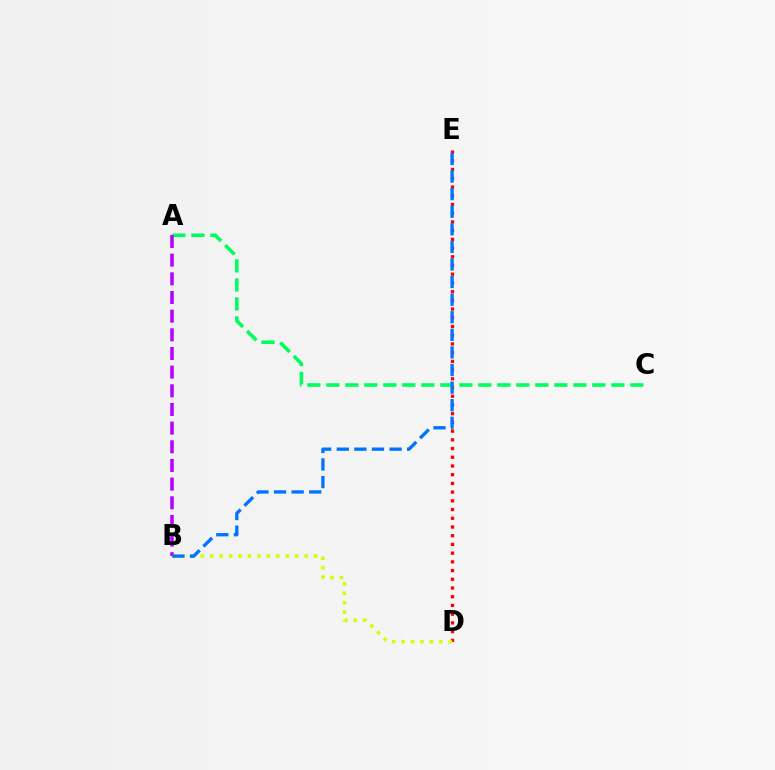{('D', 'E'): [{'color': '#ff0000', 'line_style': 'dotted', 'thickness': 2.37}], ('B', 'D'): [{'color': '#d1ff00', 'line_style': 'dotted', 'thickness': 2.57}], ('A', 'C'): [{'color': '#00ff5c', 'line_style': 'dashed', 'thickness': 2.58}], ('A', 'B'): [{'color': '#b900ff', 'line_style': 'dashed', 'thickness': 2.53}], ('B', 'E'): [{'color': '#0074ff', 'line_style': 'dashed', 'thickness': 2.39}]}